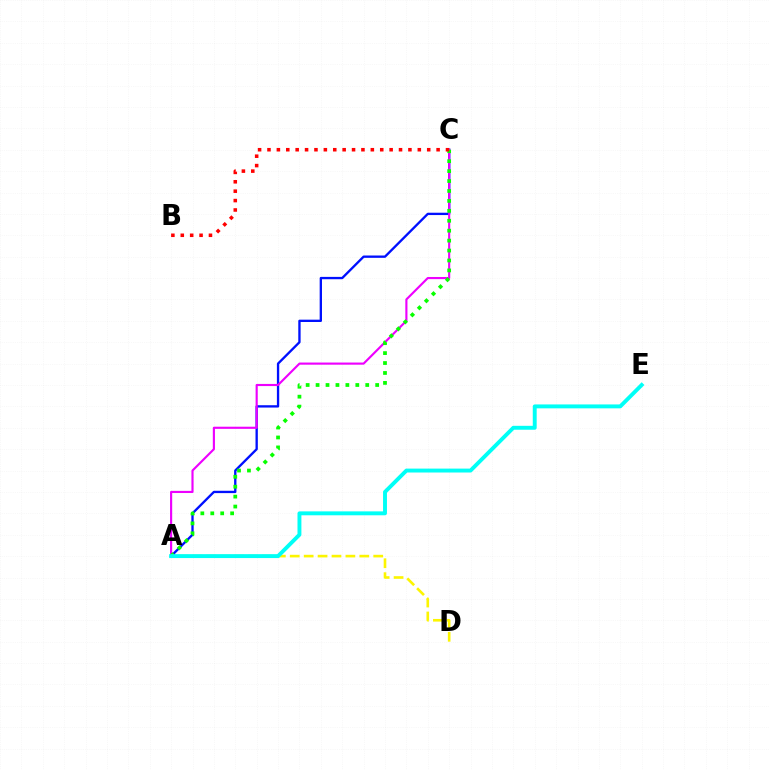{('A', 'C'): [{'color': '#0010ff', 'line_style': 'solid', 'thickness': 1.68}, {'color': '#ee00ff', 'line_style': 'solid', 'thickness': 1.54}, {'color': '#08ff00', 'line_style': 'dotted', 'thickness': 2.7}], ('A', 'D'): [{'color': '#fcf500', 'line_style': 'dashed', 'thickness': 1.89}], ('B', 'C'): [{'color': '#ff0000', 'line_style': 'dotted', 'thickness': 2.55}], ('A', 'E'): [{'color': '#00fff6', 'line_style': 'solid', 'thickness': 2.82}]}